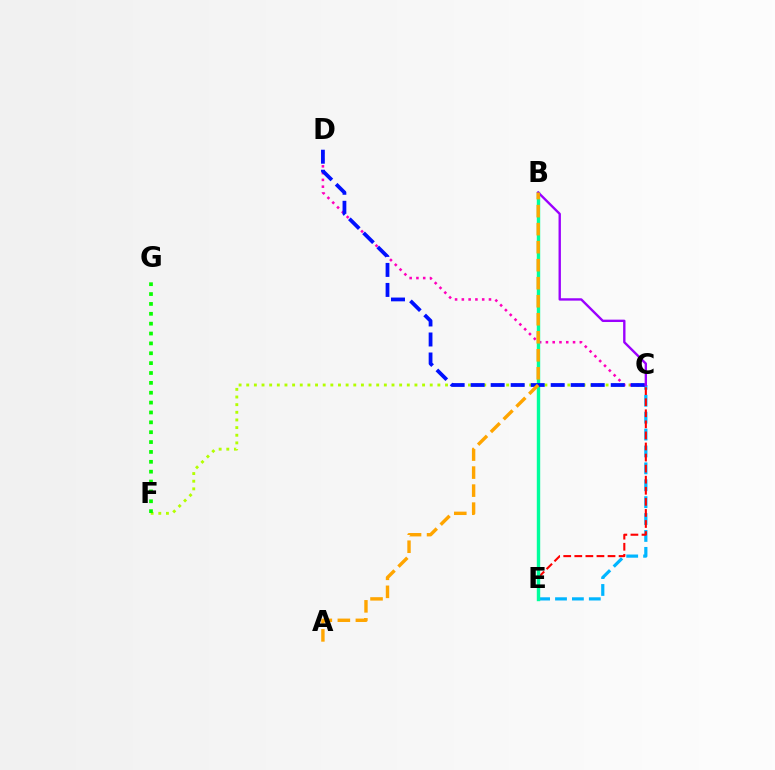{('C', 'F'): [{'color': '#b3ff00', 'line_style': 'dotted', 'thickness': 2.08}], ('C', 'E'): [{'color': '#00b5ff', 'line_style': 'dashed', 'thickness': 2.3}, {'color': '#ff0000', 'line_style': 'dashed', 'thickness': 1.5}], ('C', 'D'): [{'color': '#ff00bd', 'line_style': 'dotted', 'thickness': 1.84}, {'color': '#0010ff', 'line_style': 'dashed', 'thickness': 2.72}], ('B', 'E'): [{'color': '#00ff9d', 'line_style': 'solid', 'thickness': 2.45}], ('B', 'C'): [{'color': '#9b00ff', 'line_style': 'solid', 'thickness': 1.7}], ('A', 'B'): [{'color': '#ffa500', 'line_style': 'dashed', 'thickness': 2.45}], ('F', 'G'): [{'color': '#08ff00', 'line_style': 'dotted', 'thickness': 2.68}]}